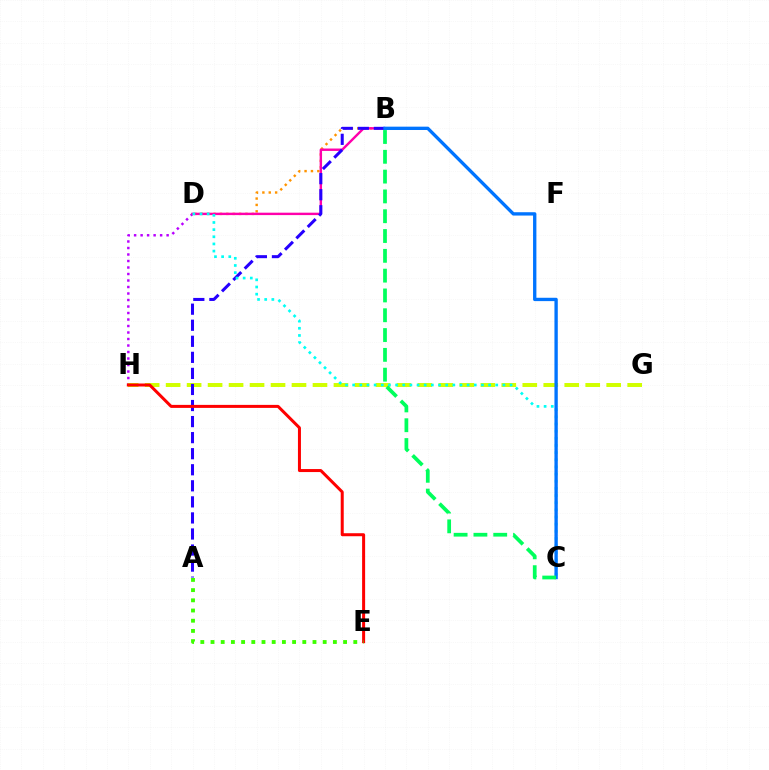{('B', 'D'): [{'color': '#ff9400', 'line_style': 'dotted', 'thickness': 1.73}, {'color': '#ff00ac', 'line_style': 'solid', 'thickness': 1.73}], ('D', 'H'): [{'color': '#b900ff', 'line_style': 'dotted', 'thickness': 1.77}], ('G', 'H'): [{'color': '#d1ff00', 'line_style': 'dashed', 'thickness': 2.85}], ('A', 'B'): [{'color': '#2500ff', 'line_style': 'dashed', 'thickness': 2.18}], ('C', 'D'): [{'color': '#00fff6', 'line_style': 'dotted', 'thickness': 1.94}], ('E', 'H'): [{'color': '#ff0000', 'line_style': 'solid', 'thickness': 2.17}], ('B', 'C'): [{'color': '#0074ff', 'line_style': 'solid', 'thickness': 2.41}, {'color': '#00ff5c', 'line_style': 'dashed', 'thickness': 2.69}], ('A', 'E'): [{'color': '#3dff00', 'line_style': 'dotted', 'thickness': 2.77}]}